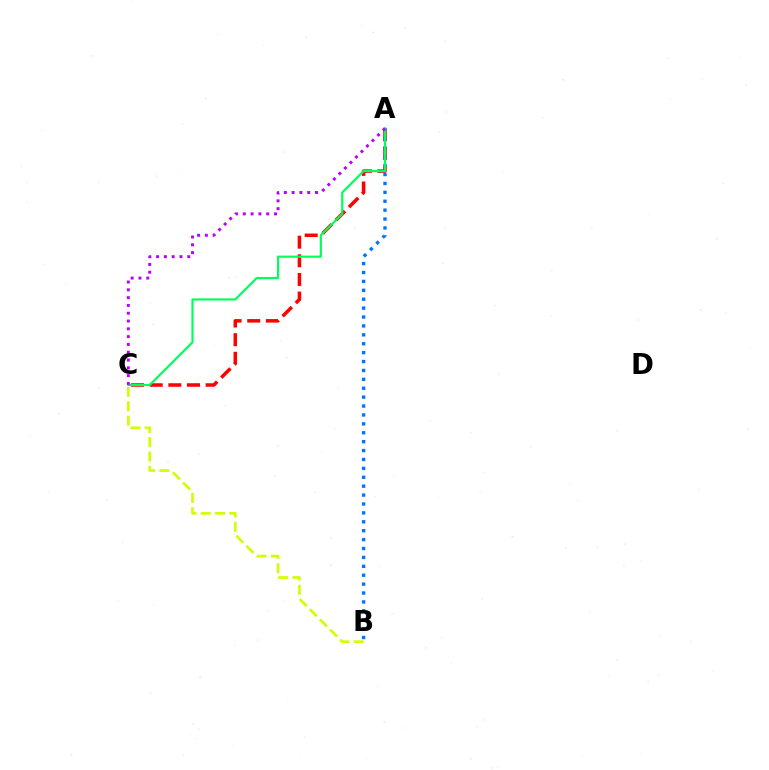{('A', 'C'): [{'color': '#ff0000', 'line_style': 'dashed', 'thickness': 2.53}, {'color': '#00ff5c', 'line_style': 'solid', 'thickness': 1.57}, {'color': '#b900ff', 'line_style': 'dotted', 'thickness': 2.12}], ('A', 'B'): [{'color': '#0074ff', 'line_style': 'dotted', 'thickness': 2.42}], ('B', 'C'): [{'color': '#d1ff00', 'line_style': 'dashed', 'thickness': 1.95}]}